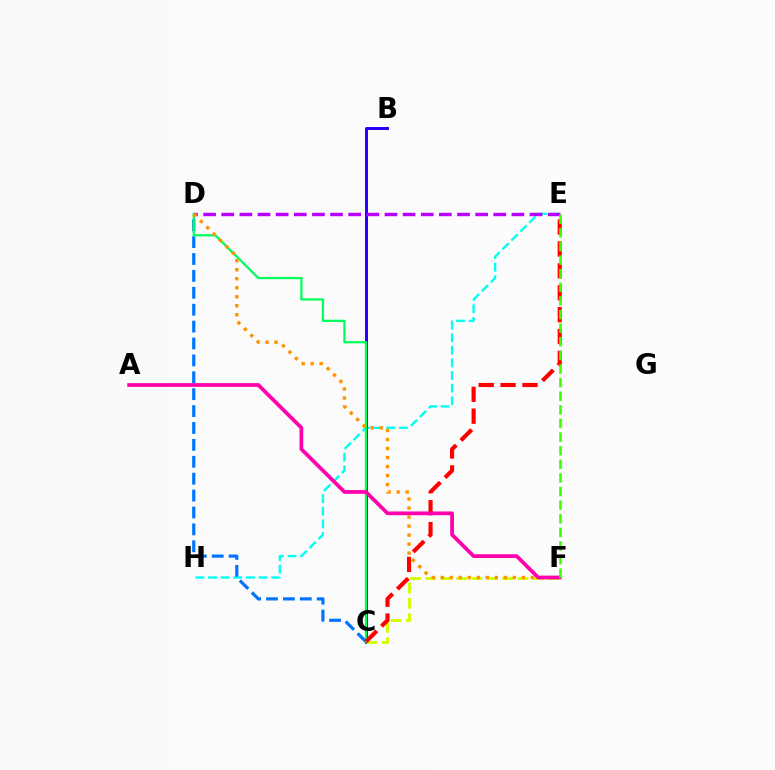{('E', 'H'): [{'color': '#00fff6', 'line_style': 'dashed', 'thickness': 1.71}], ('B', 'C'): [{'color': '#2500ff', 'line_style': 'solid', 'thickness': 2.13}], ('D', 'E'): [{'color': '#b900ff', 'line_style': 'dashed', 'thickness': 2.46}], ('C', 'D'): [{'color': '#0074ff', 'line_style': 'dashed', 'thickness': 2.3}, {'color': '#00ff5c', 'line_style': 'solid', 'thickness': 1.63}], ('C', 'F'): [{'color': '#d1ff00', 'line_style': 'dashed', 'thickness': 2.09}], ('D', 'F'): [{'color': '#ff9400', 'line_style': 'dotted', 'thickness': 2.45}], ('C', 'E'): [{'color': '#ff0000', 'line_style': 'dashed', 'thickness': 2.97}], ('A', 'F'): [{'color': '#ff00ac', 'line_style': 'solid', 'thickness': 2.69}], ('E', 'F'): [{'color': '#3dff00', 'line_style': 'dashed', 'thickness': 1.85}]}